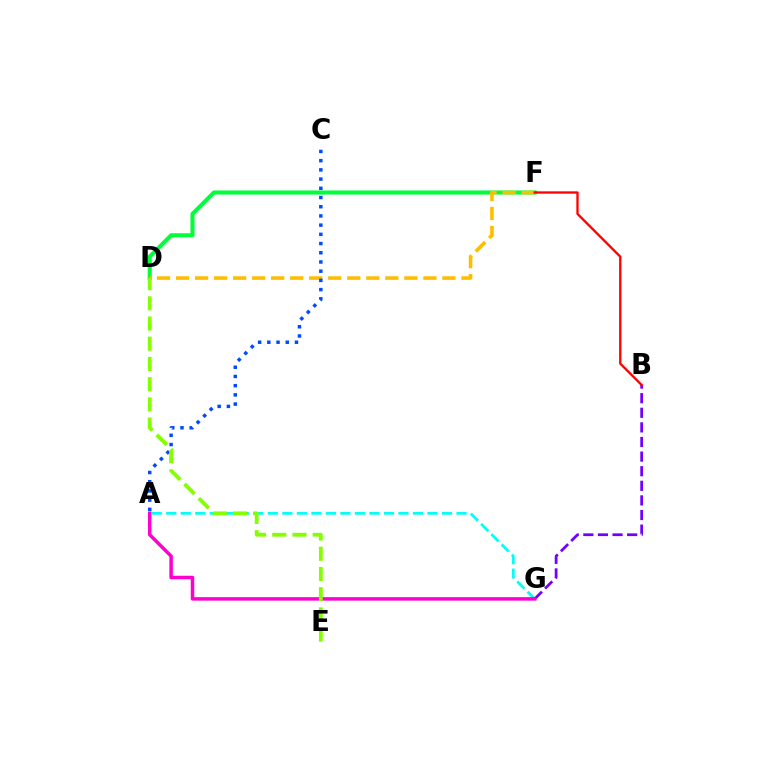{('A', 'G'): [{'color': '#00fff6', 'line_style': 'dashed', 'thickness': 1.97}, {'color': '#ff00cf', 'line_style': 'solid', 'thickness': 2.52}], ('D', 'F'): [{'color': '#00ff39', 'line_style': 'solid', 'thickness': 2.93}, {'color': '#ffbd00', 'line_style': 'dashed', 'thickness': 2.58}], ('B', 'G'): [{'color': '#7200ff', 'line_style': 'dashed', 'thickness': 1.98}], ('A', 'C'): [{'color': '#004bff', 'line_style': 'dotted', 'thickness': 2.5}], ('B', 'F'): [{'color': '#ff0000', 'line_style': 'solid', 'thickness': 1.68}], ('D', 'E'): [{'color': '#84ff00', 'line_style': 'dashed', 'thickness': 2.75}]}